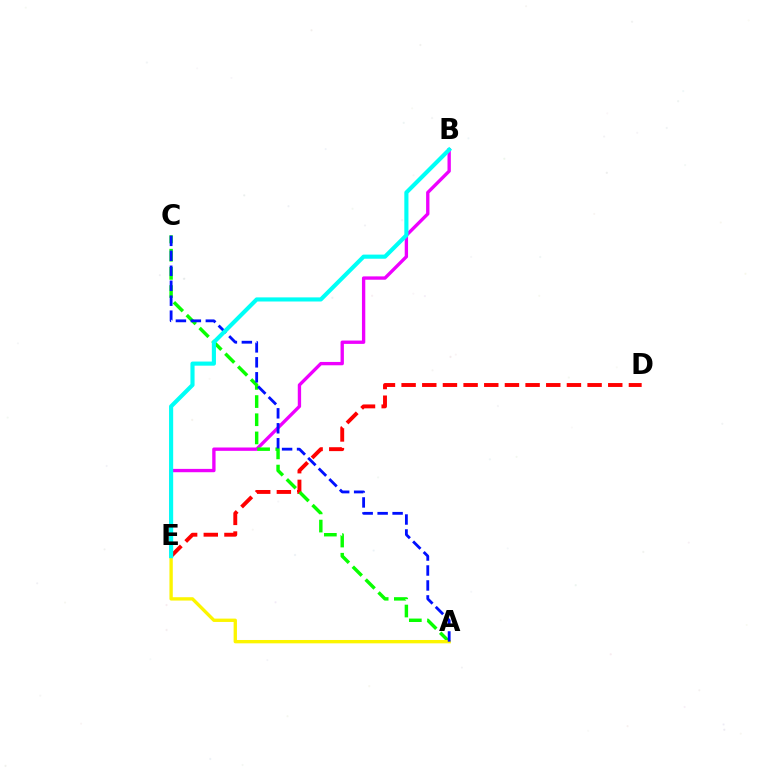{('D', 'E'): [{'color': '#ff0000', 'line_style': 'dashed', 'thickness': 2.81}], ('B', 'E'): [{'color': '#ee00ff', 'line_style': 'solid', 'thickness': 2.4}, {'color': '#00fff6', 'line_style': 'solid', 'thickness': 2.97}], ('A', 'C'): [{'color': '#08ff00', 'line_style': 'dashed', 'thickness': 2.47}, {'color': '#0010ff', 'line_style': 'dashed', 'thickness': 2.03}], ('A', 'E'): [{'color': '#fcf500', 'line_style': 'solid', 'thickness': 2.4}]}